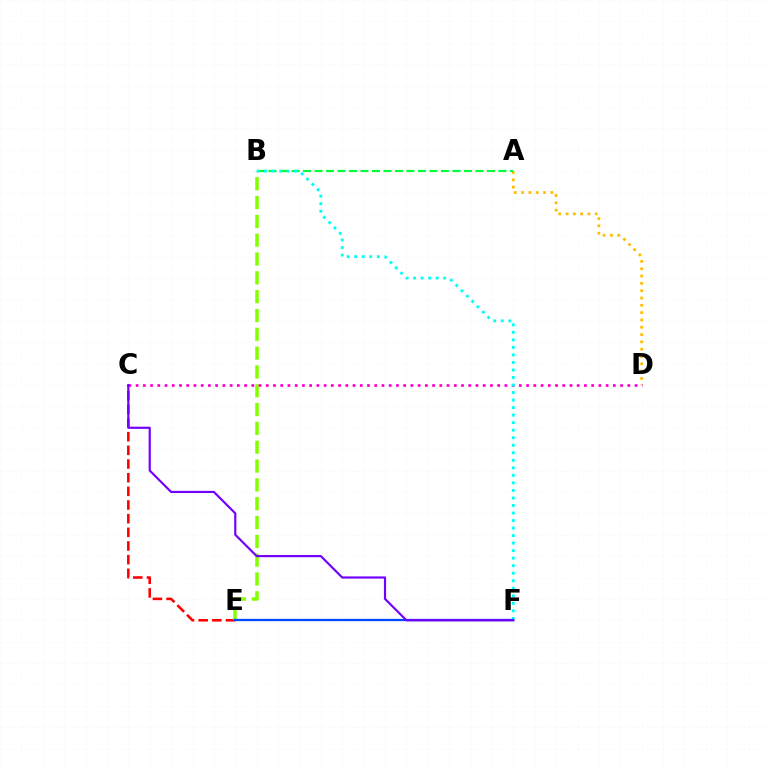{('A', 'D'): [{'color': '#ffbd00', 'line_style': 'dotted', 'thickness': 1.99}], ('A', 'B'): [{'color': '#00ff39', 'line_style': 'dashed', 'thickness': 1.56}], ('C', 'E'): [{'color': '#ff0000', 'line_style': 'dashed', 'thickness': 1.86}], ('B', 'E'): [{'color': '#84ff00', 'line_style': 'dashed', 'thickness': 2.56}], ('C', 'D'): [{'color': '#ff00cf', 'line_style': 'dotted', 'thickness': 1.96}], ('B', 'F'): [{'color': '#00fff6', 'line_style': 'dotted', 'thickness': 2.05}], ('E', 'F'): [{'color': '#004bff', 'line_style': 'solid', 'thickness': 1.65}], ('C', 'F'): [{'color': '#7200ff', 'line_style': 'solid', 'thickness': 1.56}]}